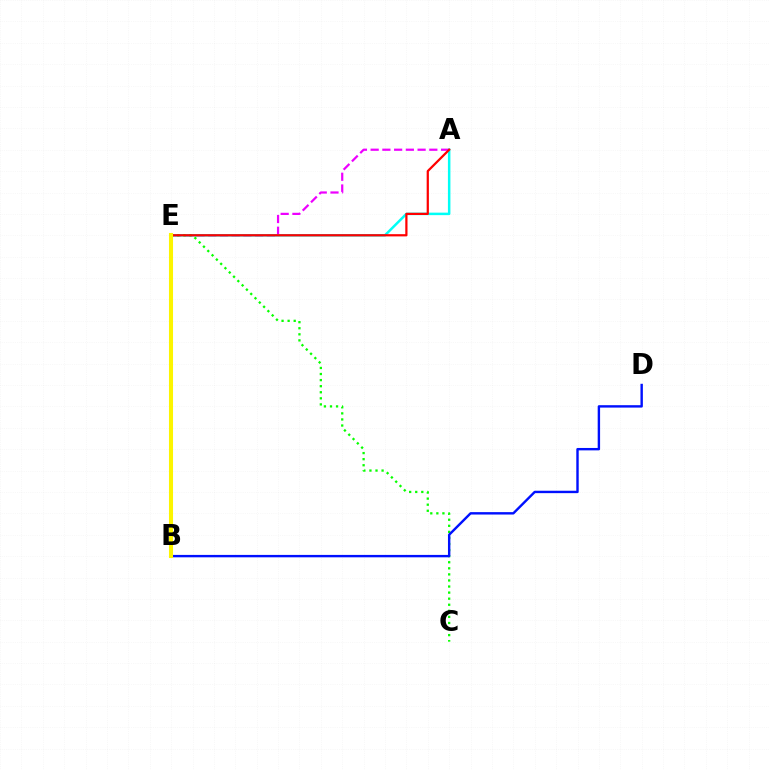{('A', 'E'): [{'color': '#ee00ff', 'line_style': 'dashed', 'thickness': 1.59}, {'color': '#00fff6', 'line_style': 'solid', 'thickness': 1.8}, {'color': '#ff0000', 'line_style': 'solid', 'thickness': 1.61}], ('C', 'E'): [{'color': '#08ff00', 'line_style': 'dotted', 'thickness': 1.65}], ('B', 'D'): [{'color': '#0010ff', 'line_style': 'solid', 'thickness': 1.73}], ('B', 'E'): [{'color': '#fcf500', 'line_style': 'solid', 'thickness': 2.92}]}